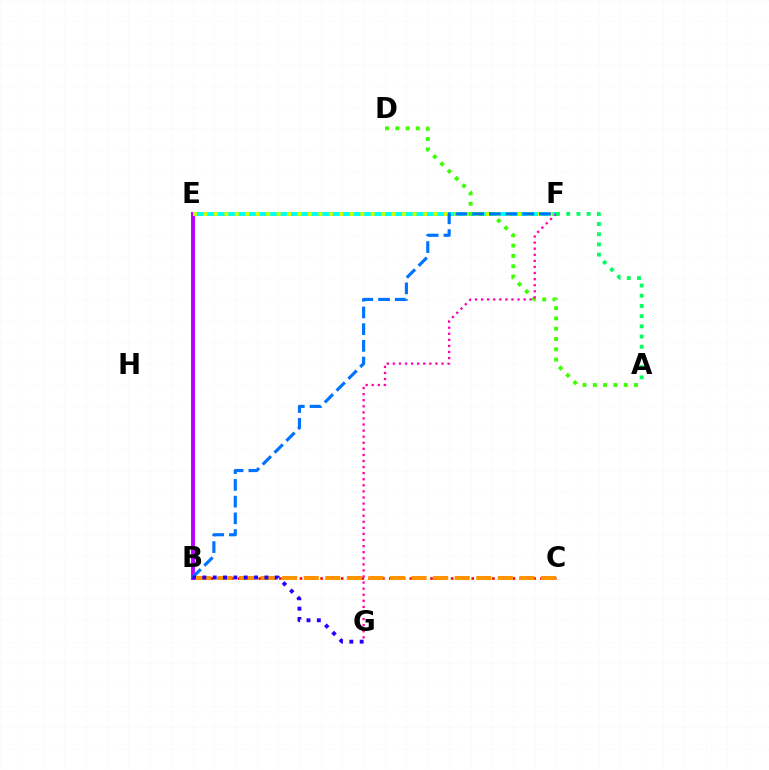{('E', 'F'): [{'color': '#00fff6', 'line_style': 'solid', 'thickness': 2.87}, {'color': '#d1ff00', 'line_style': 'dotted', 'thickness': 2.84}], ('B', 'C'): [{'color': '#ff0000', 'line_style': 'dotted', 'thickness': 1.87}, {'color': '#ff9400', 'line_style': 'dashed', 'thickness': 2.93}], ('B', 'E'): [{'color': '#b900ff', 'line_style': 'solid', 'thickness': 2.82}], ('A', 'D'): [{'color': '#3dff00', 'line_style': 'dotted', 'thickness': 2.8}], ('B', 'F'): [{'color': '#0074ff', 'line_style': 'dashed', 'thickness': 2.27}], ('F', 'G'): [{'color': '#ff00ac', 'line_style': 'dotted', 'thickness': 1.65}], ('B', 'G'): [{'color': '#2500ff', 'line_style': 'dotted', 'thickness': 2.81}], ('A', 'F'): [{'color': '#00ff5c', 'line_style': 'dotted', 'thickness': 2.77}]}